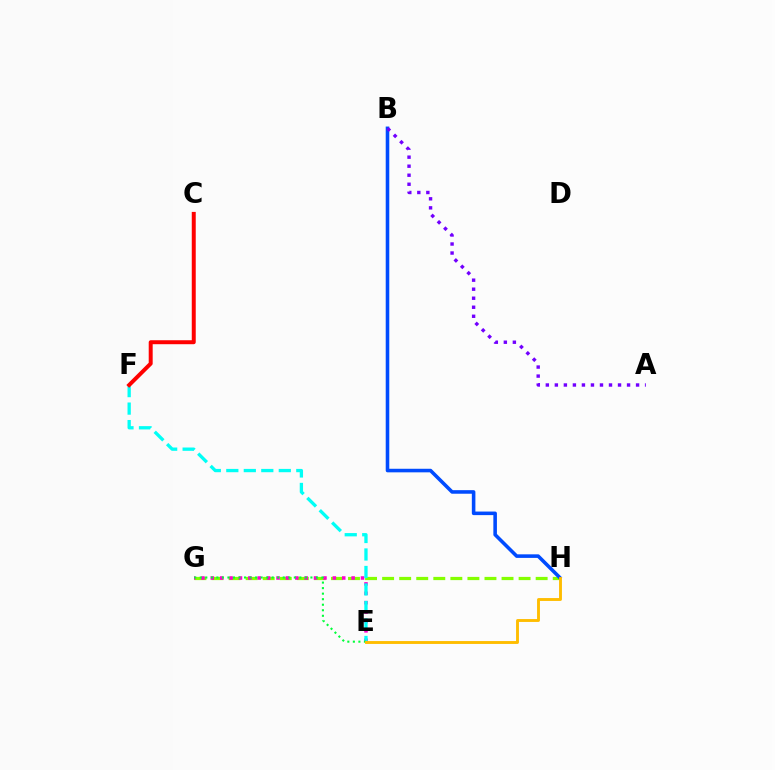{('G', 'H'): [{'color': '#84ff00', 'line_style': 'dashed', 'thickness': 2.32}], ('E', 'G'): [{'color': '#ff00cf', 'line_style': 'dotted', 'thickness': 2.55}, {'color': '#00ff39', 'line_style': 'dotted', 'thickness': 1.5}], ('B', 'H'): [{'color': '#004bff', 'line_style': 'solid', 'thickness': 2.57}], ('E', 'F'): [{'color': '#00fff6', 'line_style': 'dashed', 'thickness': 2.38}], ('A', 'B'): [{'color': '#7200ff', 'line_style': 'dotted', 'thickness': 2.45}], ('E', 'H'): [{'color': '#ffbd00', 'line_style': 'solid', 'thickness': 2.08}], ('C', 'F'): [{'color': '#ff0000', 'line_style': 'solid', 'thickness': 2.86}]}